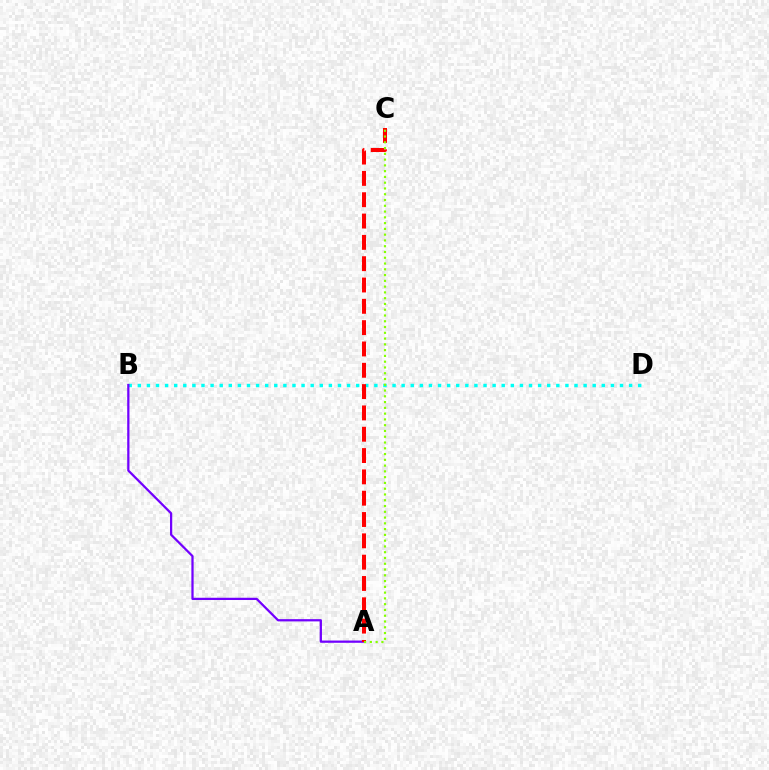{('B', 'D'): [{'color': '#00fff6', 'line_style': 'dotted', 'thickness': 2.47}], ('A', 'B'): [{'color': '#7200ff', 'line_style': 'solid', 'thickness': 1.62}], ('A', 'C'): [{'color': '#ff0000', 'line_style': 'dashed', 'thickness': 2.9}, {'color': '#84ff00', 'line_style': 'dotted', 'thickness': 1.57}]}